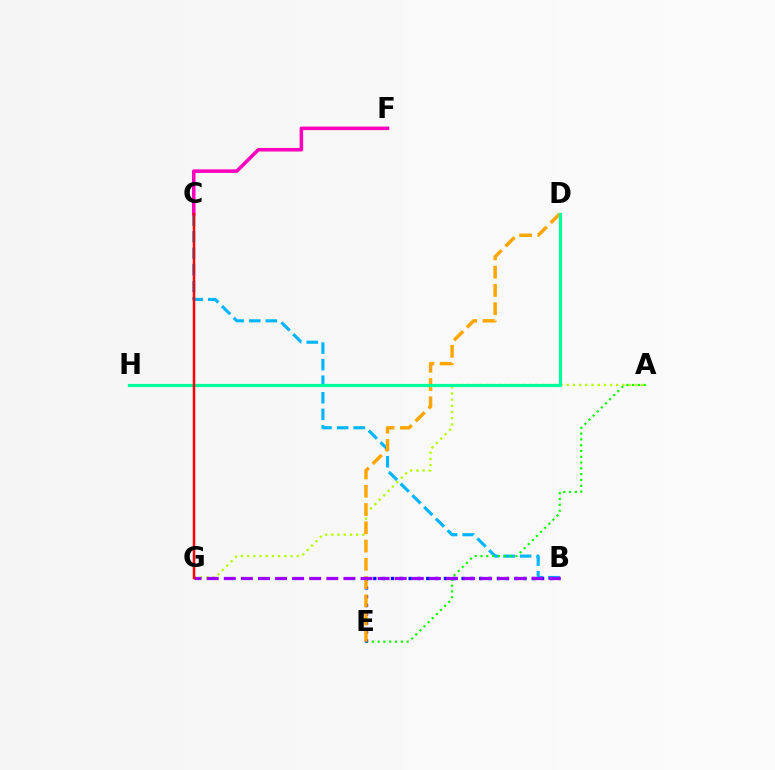{('B', 'C'): [{'color': '#00b5ff', 'line_style': 'dashed', 'thickness': 2.25}], ('A', 'G'): [{'color': '#b3ff00', 'line_style': 'dotted', 'thickness': 1.69}], ('A', 'E'): [{'color': '#08ff00', 'line_style': 'dotted', 'thickness': 1.58}], ('B', 'E'): [{'color': '#0010ff', 'line_style': 'dotted', 'thickness': 2.4}], ('D', 'E'): [{'color': '#ffa500', 'line_style': 'dashed', 'thickness': 2.48}], ('B', 'G'): [{'color': '#9b00ff', 'line_style': 'dashed', 'thickness': 2.32}], ('D', 'H'): [{'color': '#00ff9d', 'line_style': 'solid', 'thickness': 2.31}], ('C', 'F'): [{'color': '#ff00bd', 'line_style': 'solid', 'thickness': 2.55}], ('C', 'G'): [{'color': '#ff0000', 'line_style': 'solid', 'thickness': 1.79}]}